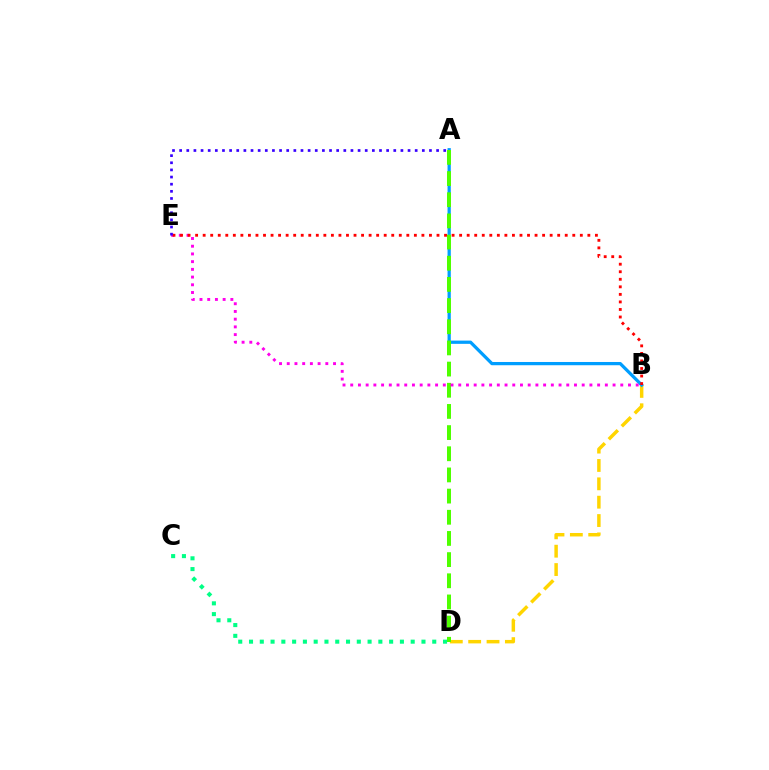{('B', 'D'): [{'color': '#ffd500', 'line_style': 'dashed', 'thickness': 2.49}], ('A', 'B'): [{'color': '#009eff', 'line_style': 'solid', 'thickness': 2.34}], ('A', 'D'): [{'color': '#4fff00', 'line_style': 'dashed', 'thickness': 2.88}], ('B', 'E'): [{'color': '#ff00ed', 'line_style': 'dotted', 'thickness': 2.1}, {'color': '#ff0000', 'line_style': 'dotted', 'thickness': 2.05}], ('C', 'D'): [{'color': '#00ff86', 'line_style': 'dotted', 'thickness': 2.93}], ('A', 'E'): [{'color': '#3700ff', 'line_style': 'dotted', 'thickness': 1.94}]}